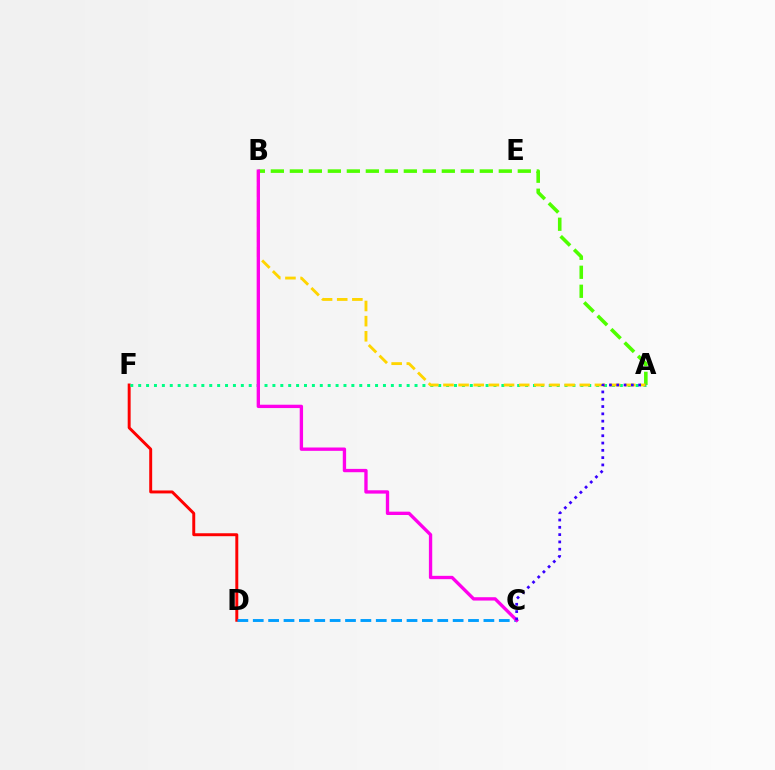{('D', 'F'): [{'color': '#ff0000', 'line_style': 'solid', 'thickness': 2.12}], ('A', 'B'): [{'color': '#4fff00', 'line_style': 'dashed', 'thickness': 2.58}, {'color': '#ffd500', 'line_style': 'dashed', 'thickness': 2.06}], ('A', 'F'): [{'color': '#00ff86', 'line_style': 'dotted', 'thickness': 2.15}], ('C', 'D'): [{'color': '#009eff', 'line_style': 'dashed', 'thickness': 2.09}], ('B', 'C'): [{'color': '#ff00ed', 'line_style': 'solid', 'thickness': 2.4}], ('A', 'C'): [{'color': '#3700ff', 'line_style': 'dotted', 'thickness': 1.98}]}